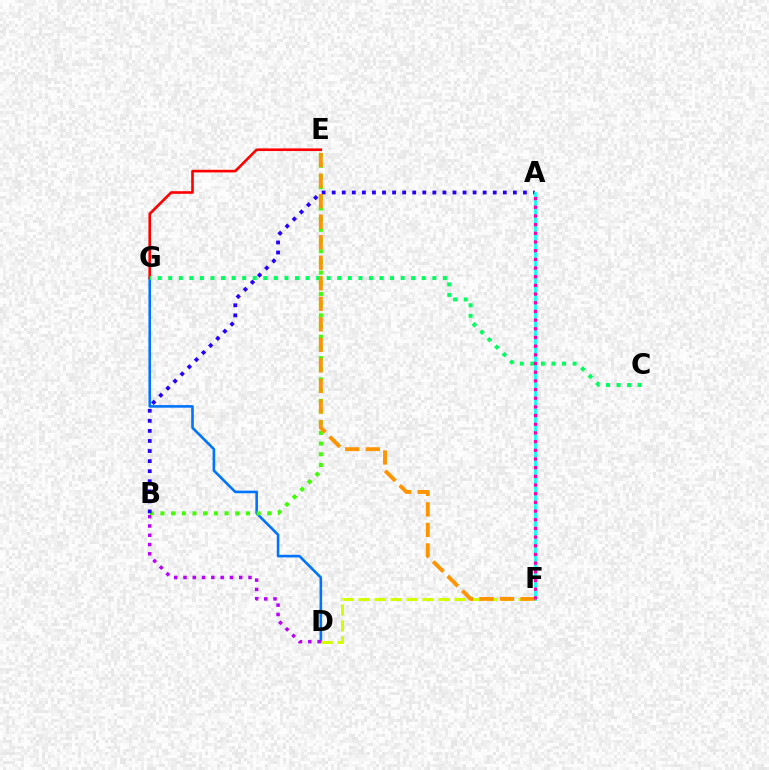{('D', 'G'): [{'color': '#0074ff', 'line_style': 'solid', 'thickness': 1.88}], ('D', 'F'): [{'color': '#d1ff00', 'line_style': 'dashed', 'thickness': 2.17}], ('E', 'G'): [{'color': '#ff0000', 'line_style': 'solid', 'thickness': 1.89}], ('B', 'E'): [{'color': '#3dff00', 'line_style': 'dotted', 'thickness': 2.9}], ('A', 'B'): [{'color': '#2500ff', 'line_style': 'dotted', 'thickness': 2.74}], ('B', 'D'): [{'color': '#b900ff', 'line_style': 'dotted', 'thickness': 2.52}], ('A', 'F'): [{'color': '#00fff6', 'line_style': 'solid', 'thickness': 1.93}, {'color': '#ff00ac', 'line_style': 'dotted', 'thickness': 2.36}], ('C', 'G'): [{'color': '#00ff5c', 'line_style': 'dotted', 'thickness': 2.87}], ('E', 'F'): [{'color': '#ff9400', 'line_style': 'dashed', 'thickness': 2.79}]}